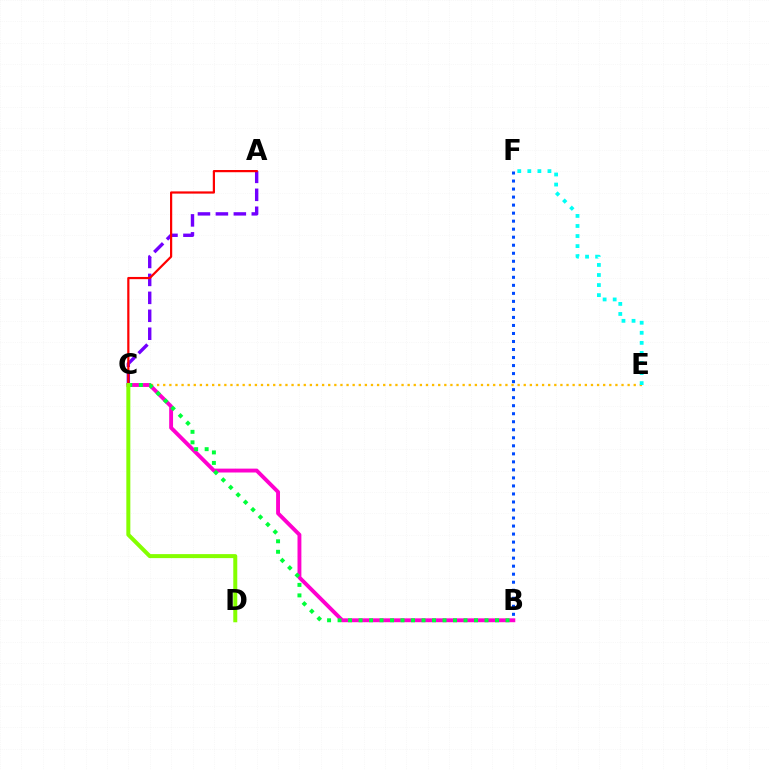{('C', 'E'): [{'color': '#ffbd00', 'line_style': 'dotted', 'thickness': 1.66}], ('B', 'F'): [{'color': '#004bff', 'line_style': 'dotted', 'thickness': 2.18}], ('B', 'C'): [{'color': '#ff00cf', 'line_style': 'solid', 'thickness': 2.79}, {'color': '#00ff39', 'line_style': 'dotted', 'thickness': 2.85}], ('A', 'C'): [{'color': '#7200ff', 'line_style': 'dashed', 'thickness': 2.44}, {'color': '#ff0000', 'line_style': 'solid', 'thickness': 1.6}], ('E', 'F'): [{'color': '#00fff6', 'line_style': 'dotted', 'thickness': 2.73}], ('C', 'D'): [{'color': '#84ff00', 'line_style': 'solid', 'thickness': 2.88}]}